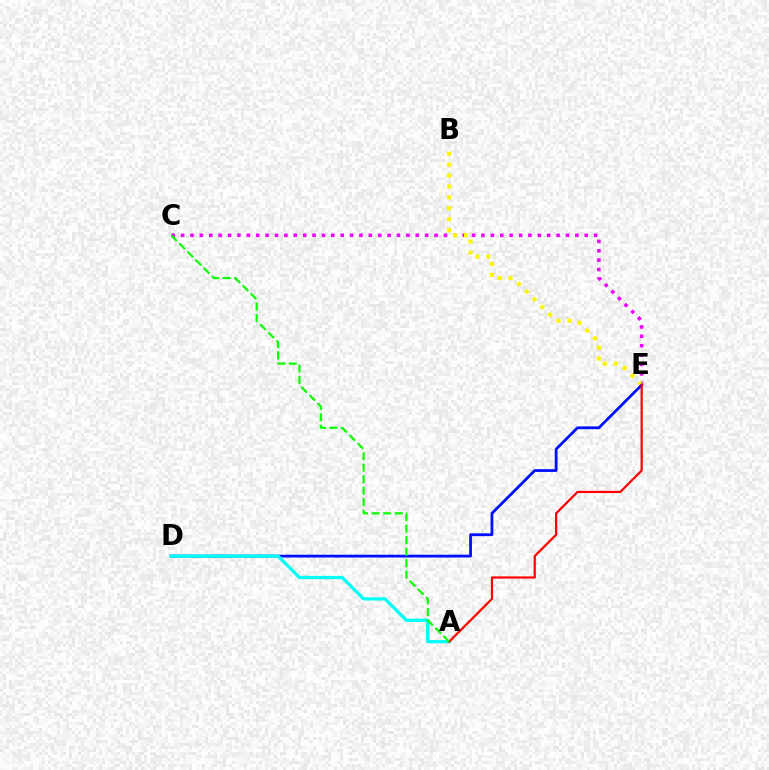{('C', 'E'): [{'color': '#ee00ff', 'line_style': 'dotted', 'thickness': 2.55}], ('B', 'E'): [{'color': '#fcf500', 'line_style': 'dotted', 'thickness': 2.97}], ('D', 'E'): [{'color': '#0010ff', 'line_style': 'solid', 'thickness': 2.0}], ('A', 'D'): [{'color': '#00fff6', 'line_style': 'solid', 'thickness': 2.34}], ('A', 'E'): [{'color': '#ff0000', 'line_style': 'solid', 'thickness': 1.59}], ('A', 'C'): [{'color': '#08ff00', 'line_style': 'dashed', 'thickness': 1.57}]}